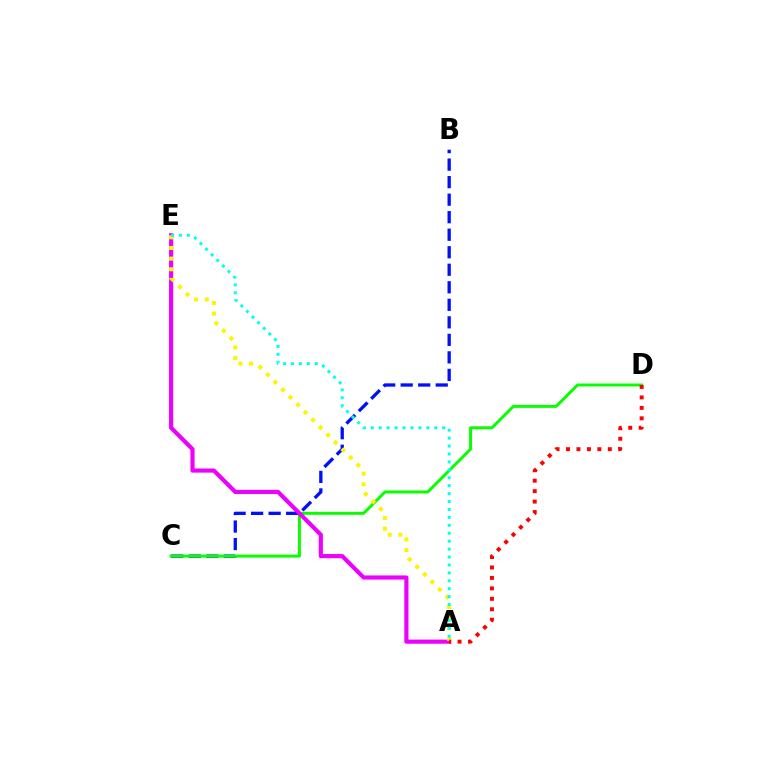{('B', 'C'): [{'color': '#0010ff', 'line_style': 'dashed', 'thickness': 2.38}], ('C', 'D'): [{'color': '#08ff00', 'line_style': 'solid', 'thickness': 2.13}], ('A', 'E'): [{'color': '#ee00ff', 'line_style': 'solid', 'thickness': 2.99}, {'color': '#fcf500', 'line_style': 'dotted', 'thickness': 2.9}, {'color': '#00fff6', 'line_style': 'dotted', 'thickness': 2.15}], ('A', 'D'): [{'color': '#ff0000', 'line_style': 'dotted', 'thickness': 2.84}]}